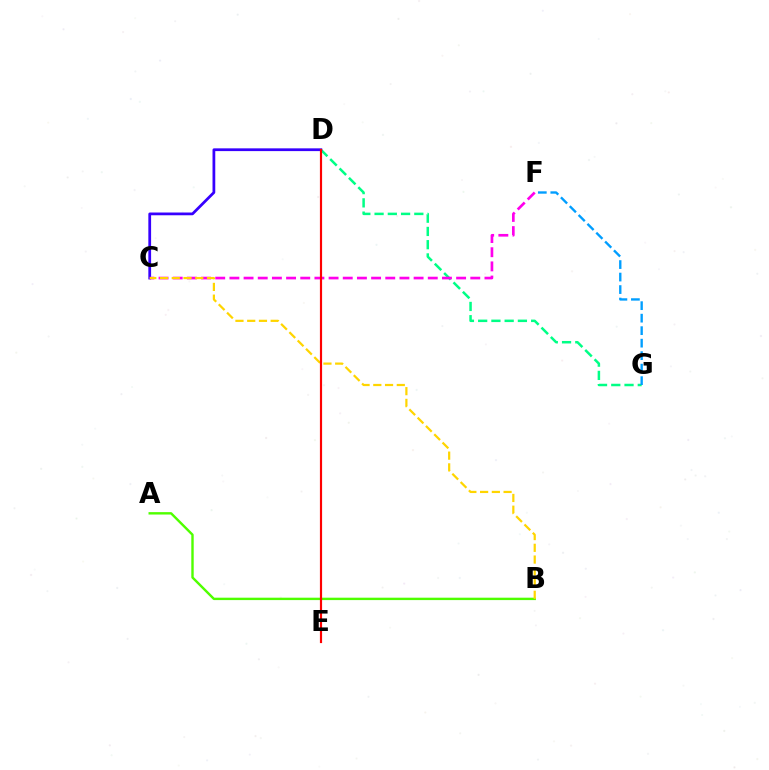{('D', 'G'): [{'color': '#00ff86', 'line_style': 'dashed', 'thickness': 1.8}], ('F', 'G'): [{'color': '#009eff', 'line_style': 'dashed', 'thickness': 1.7}], ('A', 'B'): [{'color': '#4fff00', 'line_style': 'solid', 'thickness': 1.73}], ('C', 'D'): [{'color': '#3700ff', 'line_style': 'solid', 'thickness': 1.98}], ('C', 'F'): [{'color': '#ff00ed', 'line_style': 'dashed', 'thickness': 1.92}], ('B', 'C'): [{'color': '#ffd500', 'line_style': 'dashed', 'thickness': 1.6}], ('D', 'E'): [{'color': '#ff0000', 'line_style': 'solid', 'thickness': 1.57}]}